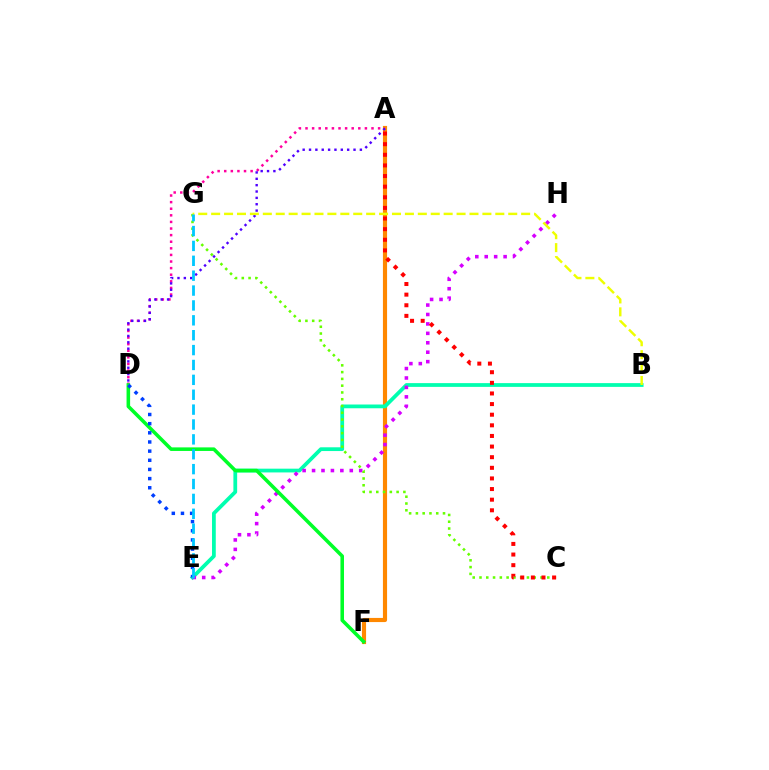{('A', 'F'): [{'color': '#ff8800', 'line_style': 'solid', 'thickness': 2.99}], ('A', 'D'): [{'color': '#ff00a0', 'line_style': 'dotted', 'thickness': 1.79}, {'color': '#4f00ff', 'line_style': 'dotted', 'thickness': 1.73}], ('B', 'E'): [{'color': '#00ffaf', 'line_style': 'solid', 'thickness': 2.71}], ('E', 'H'): [{'color': '#d600ff', 'line_style': 'dotted', 'thickness': 2.56}], ('D', 'F'): [{'color': '#00ff27', 'line_style': 'solid', 'thickness': 2.57}], ('C', 'G'): [{'color': '#66ff00', 'line_style': 'dotted', 'thickness': 1.84}], ('D', 'E'): [{'color': '#003fff', 'line_style': 'dotted', 'thickness': 2.49}], ('B', 'G'): [{'color': '#eeff00', 'line_style': 'dashed', 'thickness': 1.75}], ('E', 'G'): [{'color': '#00c7ff', 'line_style': 'dashed', 'thickness': 2.02}], ('A', 'C'): [{'color': '#ff0000', 'line_style': 'dotted', 'thickness': 2.89}]}